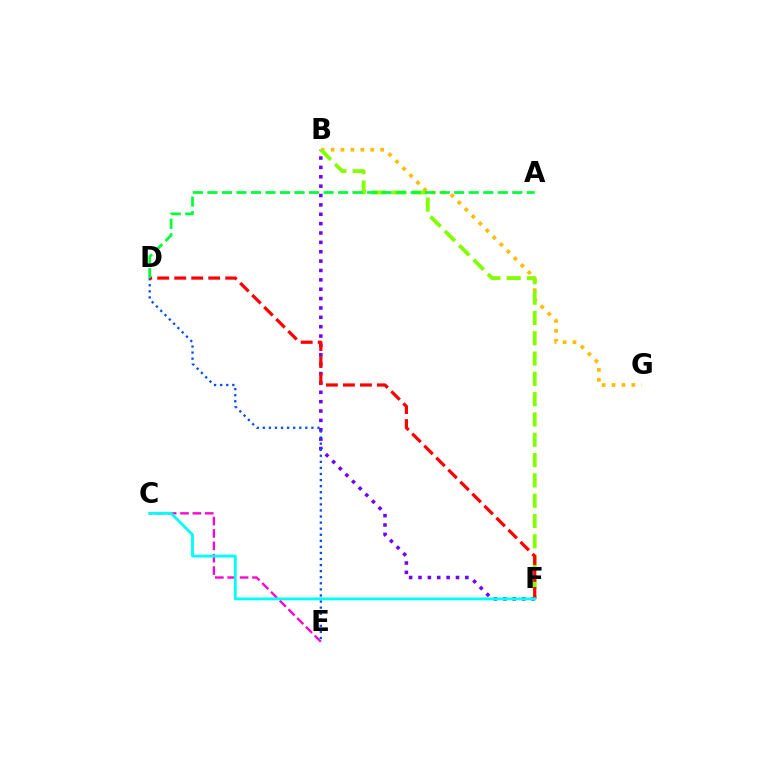{('B', 'F'): [{'color': '#7200ff', 'line_style': 'dotted', 'thickness': 2.55}, {'color': '#84ff00', 'line_style': 'dashed', 'thickness': 2.76}], ('B', 'G'): [{'color': '#ffbd00', 'line_style': 'dotted', 'thickness': 2.69}], ('C', 'E'): [{'color': '#ff00cf', 'line_style': 'dashed', 'thickness': 1.68}], ('D', 'E'): [{'color': '#004bff', 'line_style': 'dotted', 'thickness': 1.65}], ('D', 'F'): [{'color': '#ff0000', 'line_style': 'dashed', 'thickness': 2.31}], ('A', 'D'): [{'color': '#00ff39', 'line_style': 'dashed', 'thickness': 1.97}], ('C', 'F'): [{'color': '#00fff6', 'line_style': 'solid', 'thickness': 2.05}]}